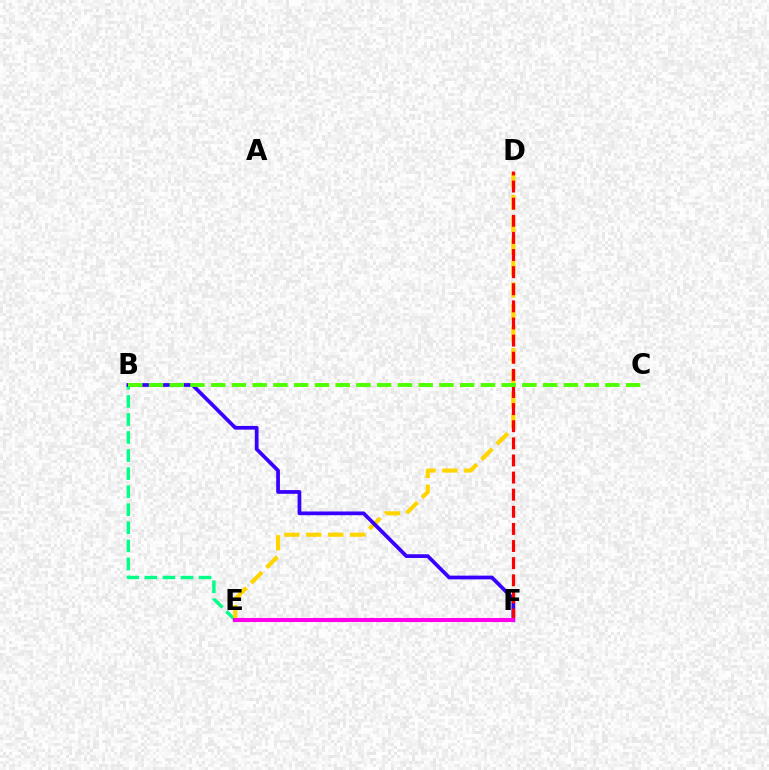{('B', 'E'): [{'color': '#00ff86', 'line_style': 'dashed', 'thickness': 2.45}], ('D', 'E'): [{'color': '#ffd500', 'line_style': 'dashed', 'thickness': 2.97}], ('B', 'F'): [{'color': '#3700ff', 'line_style': 'solid', 'thickness': 2.69}], ('D', 'F'): [{'color': '#ff0000', 'line_style': 'dashed', 'thickness': 2.33}], ('B', 'C'): [{'color': '#4fff00', 'line_style': 'dashed', 'thickness': 2.82}], ('E', 'F'): [{'color': '#009eff', 'line_style': 'dashed', 'thickness': 1.52}, {'color': '#ff00ed', 'line_style': 'solid', 'thickness': 2.93}]}